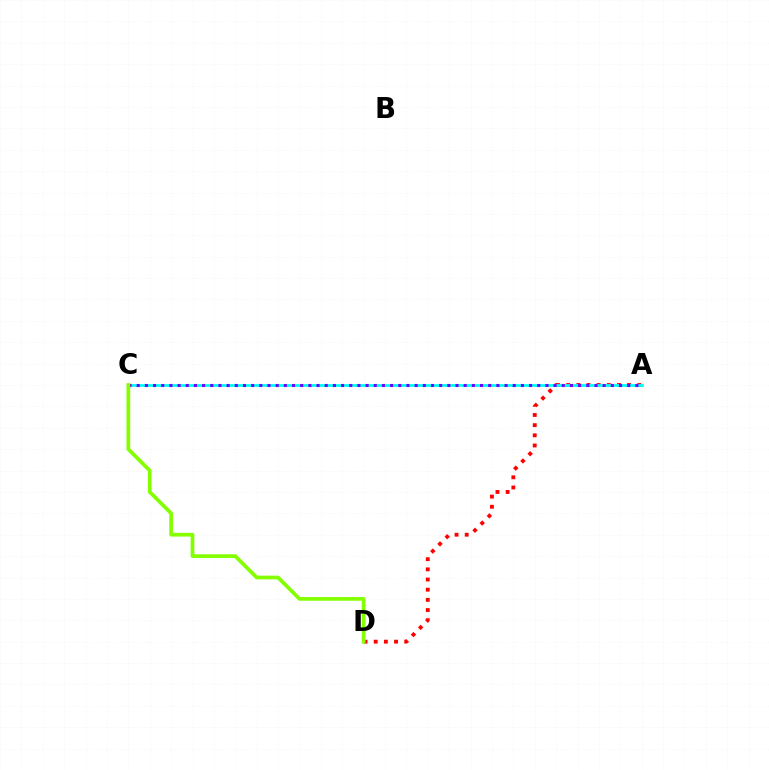{('A', 'D'): [{'color': '#ff0000', 'line_style': 'dotted', 'thickness': 2.76}], ('A', 'C'): [{'color': '#00fff6', 'line_style': 'solid', 'thickness': 2.01}, {'color': '#7200ff', 'line_style': 'dotted', 'thickness': 2.22}], ('C', 'D'): [{'color': '#84ff00', 'line_style': 'solid', 'thickness': 2.67}]}